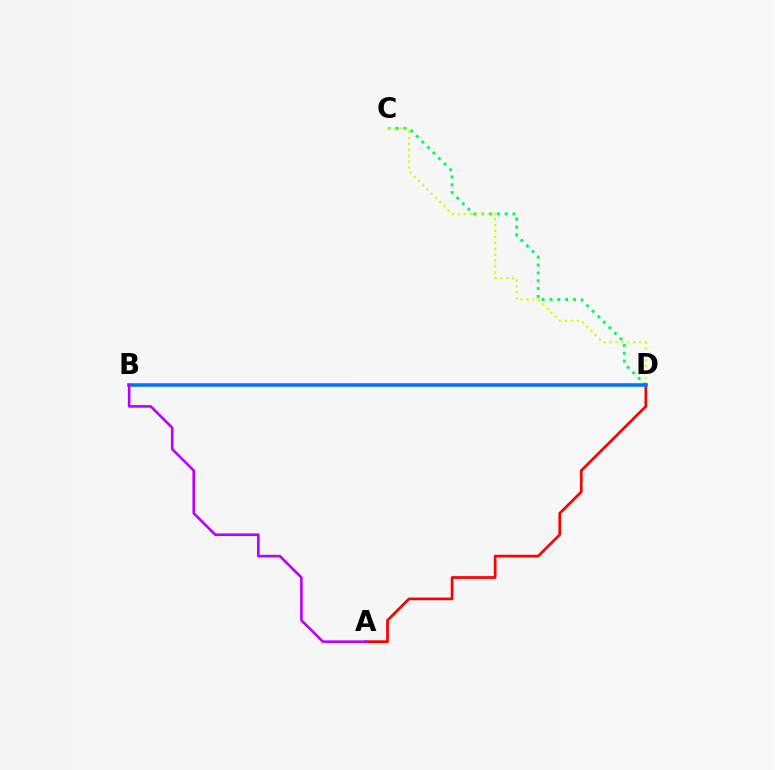{('C', 'D'): [{'color': '#00ff5c', 'line_style': 'dotted', 'thickness': 2.13}, {'color': '#d1ff00', 'line_style': 'dotted', 'thickness': 1.61}], ('A', 'D'): [{'color': '#ff0000', 'line_style': 'solid', 'thickness': 1.96}], ('B', 'D'): [{'color': '#0074ff', 'line_style': 'solid', 'thickness': 2.58}], ('A', 'B'): [{'color': '#b900ff', 'line_style': 'solid', 'thickness': 1.88}]}